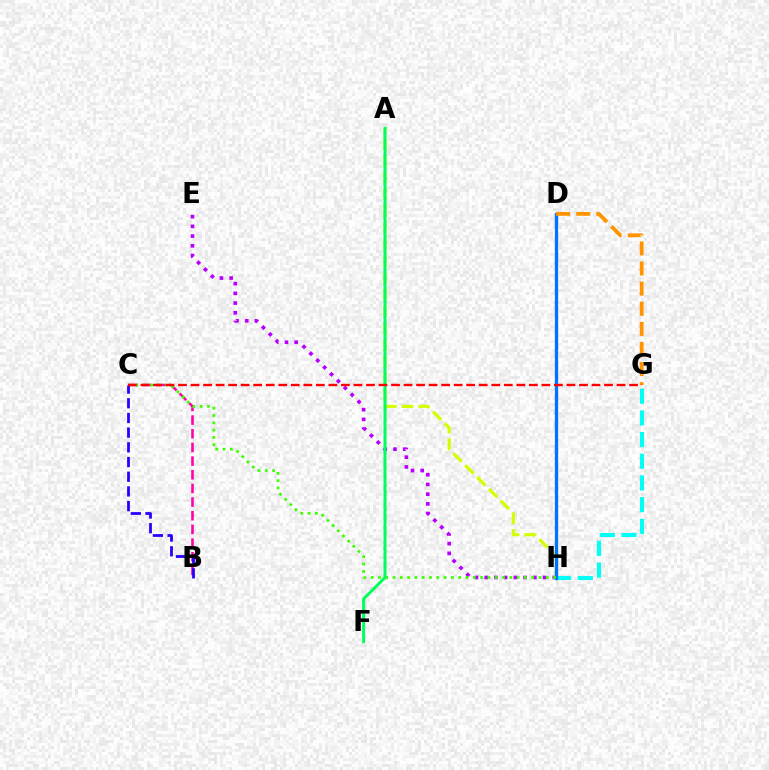{('E', 'H'): [{'color': '#b900ff', 'line_style': 'dotted', 'thickness': 2.64}], ('G', 'H'): [{'color': '#00fff6', 'line_style': 'dashed', 'thickness': 2.95}], ('A', 'H'): [{'color': '#d1ff00', 'line_style': 'dashed', 'thickness': 2.28}], ('B', 'C'): [{'color': '#ff00ac', 'line_style': 'dashed', 'thickness': 1.86}, {'color': '#2500ff', 'line_style': 'dashed', 'thickness': 2.0}], ('D', 'H'): [{'color': '#0074ff', 'line_style': 'solid', 'thickness': 2.37}], ('C', 'H'): [{'color': '#3dff00', 'line_style': 'dotted', 'thickness': 1.98}], ('D', 'G'): [{'color': '#ff9400', 'line_style': 'dashed', 'thickness': 2.73}], ('A', 'F'): [{'color': '#00ff5c', 'line_style': 'solid', 'thickness': 2.17}], ('C', 'G'): [{'color': '#ff0000', 'line_style': 'dashed', 'thickness': 1.7}]}